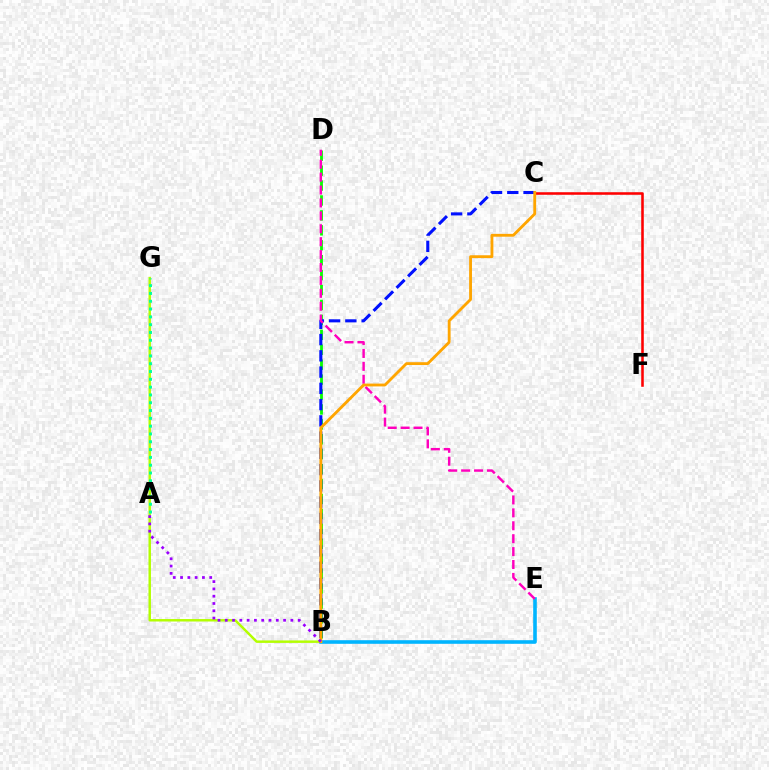{('B', 'E'): [{'color': '#00b5ff', 'line_style': 'solid', 'thickness': 2.59}], ('B', 'G'): [{'color': '#b3ff00', 'line_style': 'solid', 'thickness': 1.77}], ('B', 'D'): [{'color': '#08ff00', 'line_style': 'dashed', 'thickness': 2.03}], ('B', 'C'): [{'color': '#0010ff', 'line_style': 'dashed', 'thickness': 2.21}, {'color': '#ffa500', 'line_style': 'solid', 'thickness': 2.04}], ('C', 'F'): [{'color': '#ff0000', 'line_style': 'solid', 'thickness': 1.84}], ('D', 'E'): [{'color': '#ff00bd', 'line_style': 'dashed', 'thickness': 1.75}], ('A', 'G'): [{'color': '#00ff9d', 'line_style': 'dotted', 'thickness': 2.12}], ('A', 'B'): [{'color': '#9b00ff', 'line_style': 'dotted', 'thickness': 1.98}]}